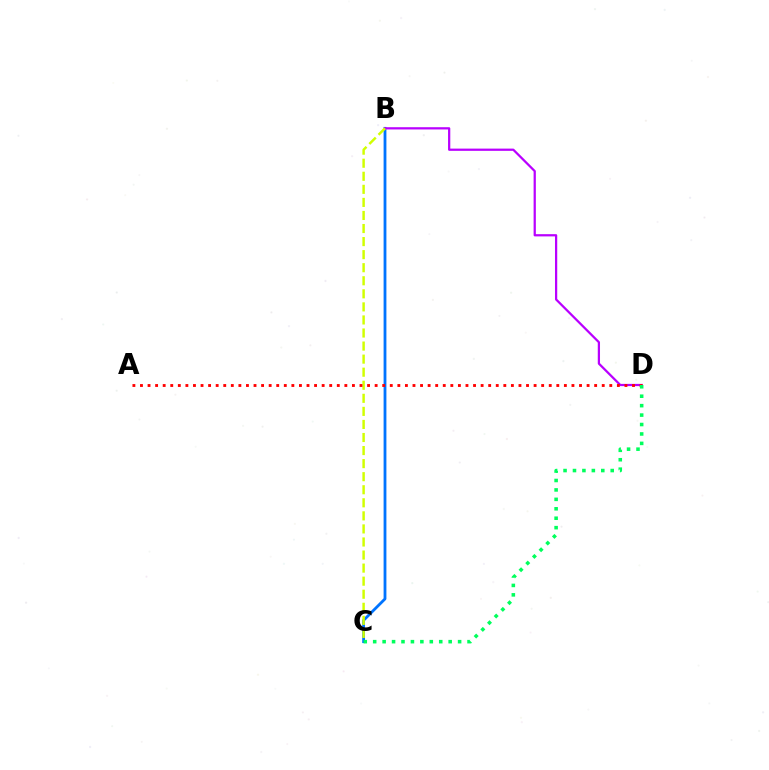{('B', 'C'): [{'color': '#0074ff', 'line_style': 'solid', 'thickness': 2.02}, {'color': '#d1ff00', 'line_style': 'dashed', 'thickness': 1.77}], ('B', 'D'): [{'color': '#b900ff', 'line_style': 'solid', 'thickness': 1.61}], ('A', 'D'): [{'color': '#ff0000', 'line_style': 'dotted', 'thickness': 2.06}], ('C', 'D'): [{'color': '#00ff5c', 'line_style': 'dotted', 'thickness': 2.56}]}